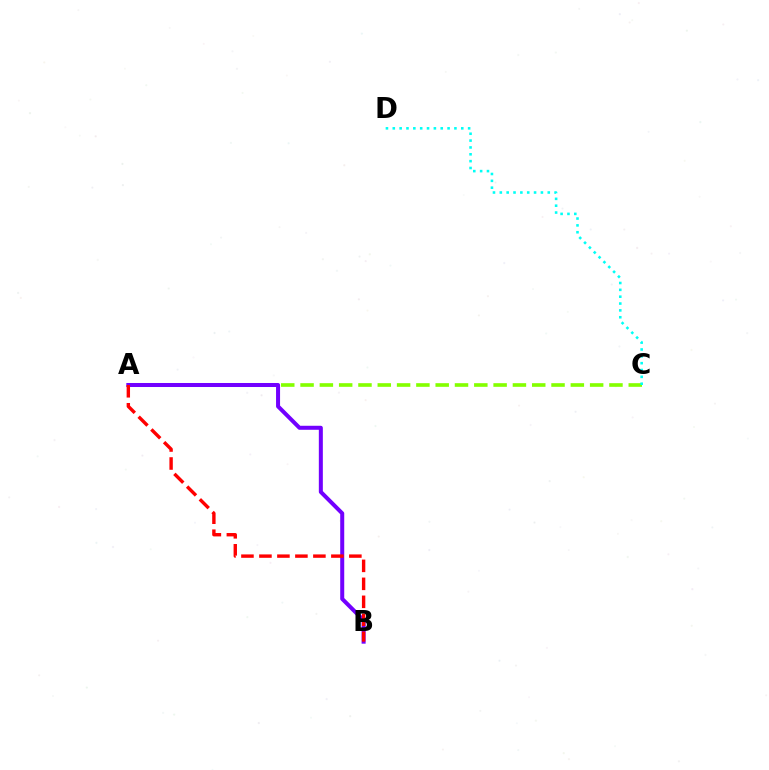{('A', 'C'): [{'color': '#84ff00', 'line_style': 'dashed', 'thickness': 2.62}], ('A', 'B'): [{'color': '#7200ff', 'line_style': 'solid', 'thickness': 2.89}, {'color': '#ff0000', 'line_style': 'dashed', 'thickness': 2.44}], ('C', 'D'): [{'color': '#00fff6', 'line_style': 'dotted', 'thickness': 1.86}]}